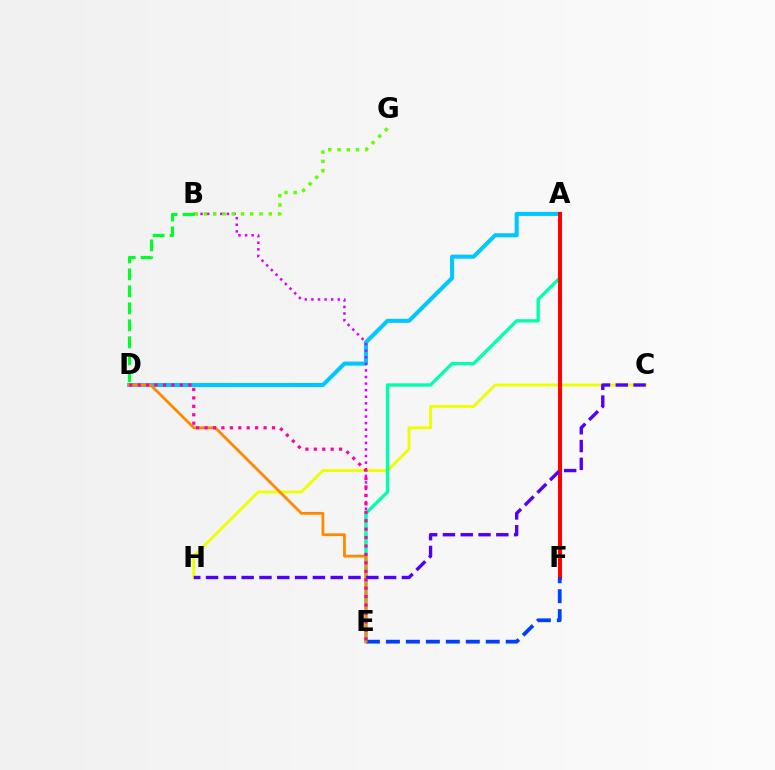{('A', 'D'): [{'color': '#00c7ff', 'line_style': 'solid', 'thickness': 2.93}], ('C', 'H'): [{'color': '#eeff00', 'line_style': 'solid', 'thickness': 2.06}, {'color': '#4f00ff', 'line_style': 'dashed', 'thickness': 2.42}], ('B', 'E'): [{'color': '#d600ff', 'line_style': 'dotted', 'thickness': 1.79}], ('A', 'E'): [{'color': '#00ffaf', 'line_style': 'solid', 'thickness': 2.4}], ('A', 'F'): [{'color': '#ff0000', 'line_style': 'solid', 'thickness': 2.92}], ('E', 'F'): [{'color': '#003fff', 'line_style': 'dashed', 'thickness': 2.71}], ('D', 'E'): [{'color': '#ff8800', 'line_style': 'solid', 'thickness': 2.0}, {'color': '#ff00a0', 'line_style': 'dotted', 'thickness': 2.29}], ('B', 'G'): [{'color': '#66ff00', 'line_style': 'dotted', 'thickness': 2.52}], ('B', 'D'): [{'color': '#00ff27', 'line_style': 'dashed', 'thickness': 2.31}]}